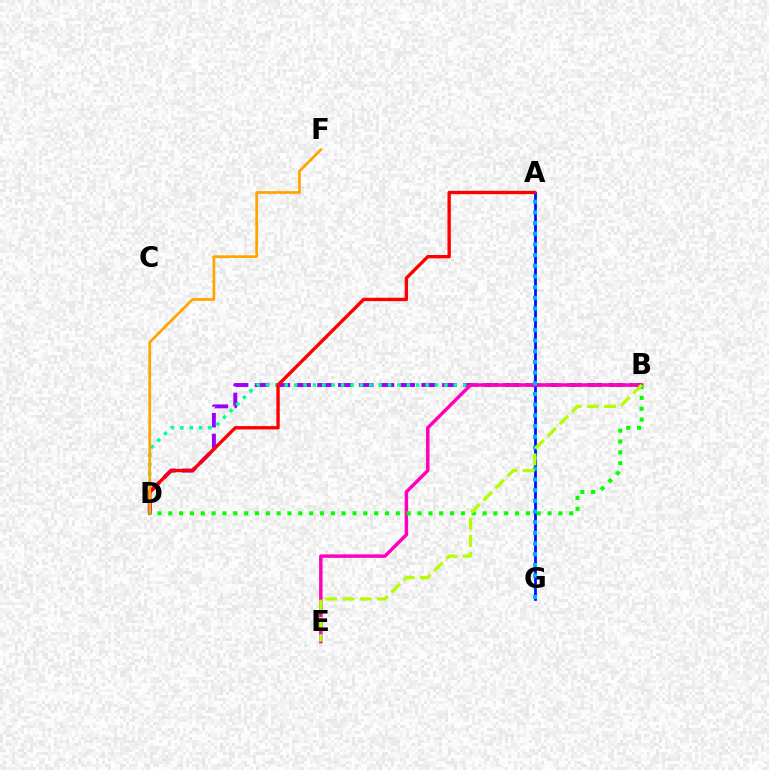{('A', 'G'): [{'color': '#0010ff', 'line_style': 'solid', 'thickness': 1.99}, {'color': '#00b5ff', 'line_style': 'dotted', 'thickness': 2.9}], ('B', 'D'): [{'color': '#9b00ff', 'line_style': 'dashed', 'thickness': 2.83}, {'color': '#00ff9d', 'line_style': 'dotted', 'thickness': 2.55}, {'color': '#08ff00', 'line_style': 'dotted', 'thickness': 2.94}], ('A', 'D'): [{'color': '#ff0000', 'line_style': 'solid', 'thickness': 2.42}], ('B', 'E'): [{'color': '#ff00bd', 'line_style': 'solid', 'thickness': 2.5}, {'color': '#b3ff00', 'line_style': 'dashed', 'thickness': 2.34}], ('D', 'F'): [{'color': '#ffa500', 'line_style': 'solid', 'thickness': 1.96}]}